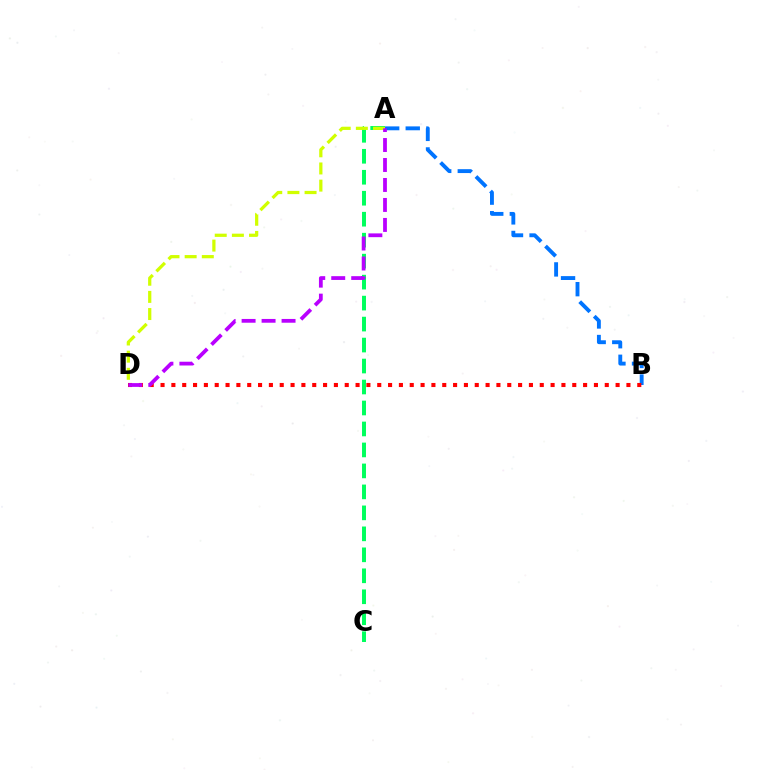{('A', 'C'): [{'color': '#00ff5c', 'line_style': 'dashed', 'thickness': 2.85}], ('A', 'B'): [{'color': '#0074ff', 'line_style': 'dashed', 'thickness': 2.79}], ('A', 'D'): [{'color': '#d1ff00', 'line_style': 'dashed', 'thickness': 2.33}, {'color': '#b900ff', 'line_style': 'dashed', 'thickness': 2.71}], ('B', 'D'): [{'color': '#ff0000', 'line_style': 'dotted', 'thickness': 2.94}]}